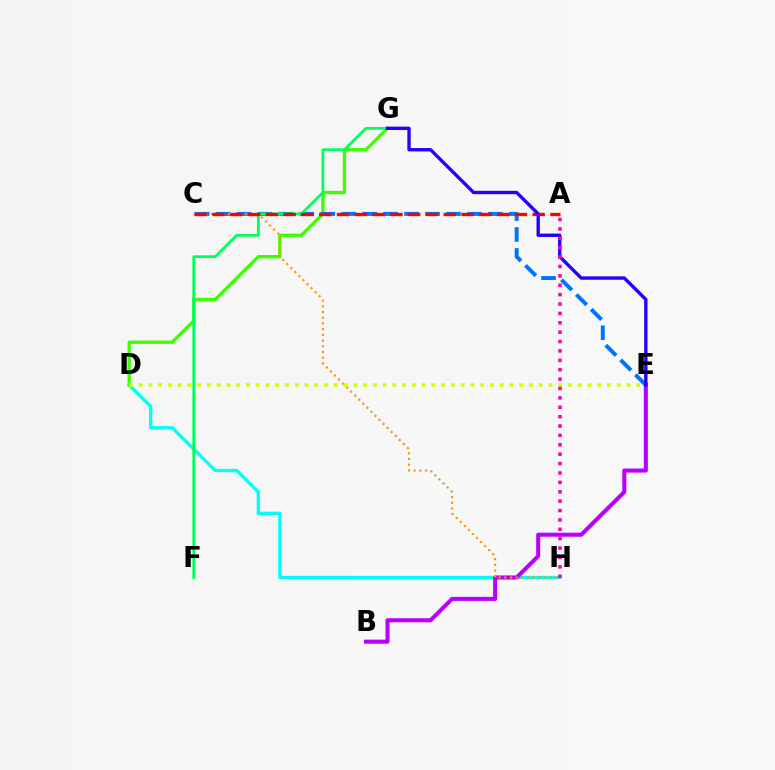{('D', 'H'): [{'color': '#00fff6', 'line_style': 'solid', 'thickness': 2.38}], ('B', 'E'): [{'color': '#b900ff', 'line_style': 'solid', 'thickness': 2.92}], ('D', 'G'): [{'color': '#3dff00', 'line_style': 'solid', 'thickness': 2.39}], ('C', 'E'): [{'color': '#0074ff', 'line_style': 'dashed', 'thickness': 2.85}], ('C', 'H'): [{'color': '#ff9400', 'line_style': 'dotted', 'thickness': 1.55}], ('F', 'G'): [{'color': '#00ff5c', 'line_style': 'solid', 'thickness': 1.99}], ('A', 'C'): [{'color': '#ff0000', 'line_style': 'dashed', 'thickness': 2.42}], ('D', 'E'): [{'color': '#d1ff00', 'line_style': 'dotted', 'thickness': 2.65}], ('E', 'G'): [{'color': '#2500ff', 'line_style': 'solid', 'thickness': 2.43}], ('A', 'H'): [{'color': '#ff00ac', 'line_style': 'dotted', 'thickness': 2.55}]}